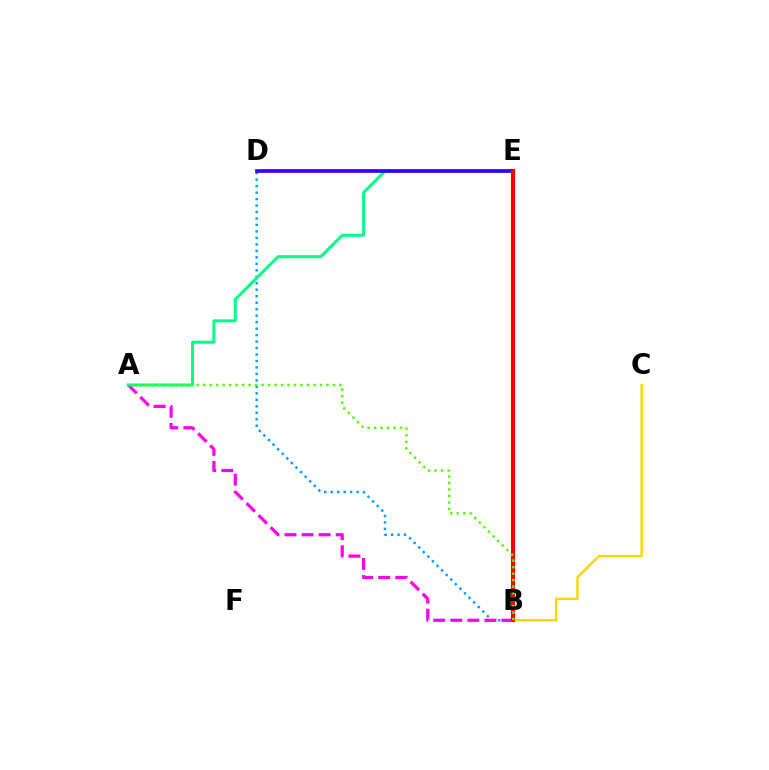{('B', 'D'): [{'color': '#009eff', 'line_style': 'dotted', 'thickness': 1.76}], ('B', 'C'): [{'color': '#ffd500', 'line_style': 'solid', 'thickness': 1.77}], ('A', 'B'): [{'color': '#ff00ed', 'line_style': 'dashed', 'thickness': 2.32}, {'color': '#4fff00', 'line_style': 'dotted', 'thickness': 1.76}], ('A', 'E'): [{'color': '#00ff86', 'line_style': 'solid', 'thickness': 2.16}], ('D', 'E'): [{'color': '#3700ff', 'line_style': 'solid', 'thickness': 2.67}], ('B', 'E'): [{'color': '#ff0000', 'line_style': 'solid', 'thickness': 2.97}]}